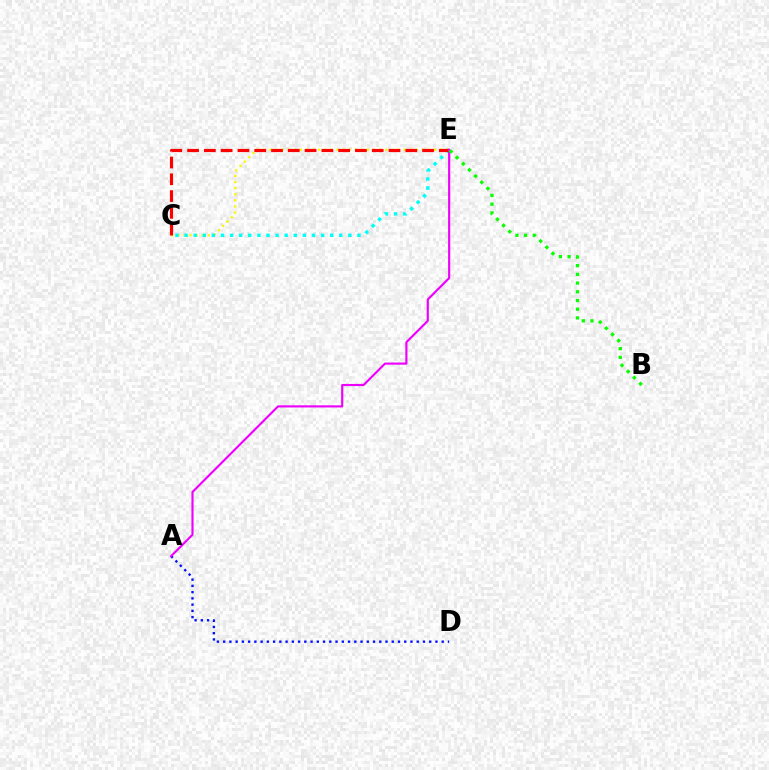{('C', 'E'): [{'color': '#fcf500', 'line_style': 'dotted', 'thickness': 1.66}, {'color': '#00fff6', 'line_style': 'dotted', 'thickness': 2.47}, {'color': '#ff0000', 'line_style': 'dashed', 'thickness': 2.28}], ('A', 'D'): [{'color': '#0010ff', 'line_style': 'dotted', 'thickness': 1.7}], ('A', 'E'): [{'color': '#ee00ff', 'line_style': 'solid', 'thickness': 1.55}], ('B', 'E'): [{'color': '#08ff00', 'line_style': 'dotted', 'thickness': 2.37}]}